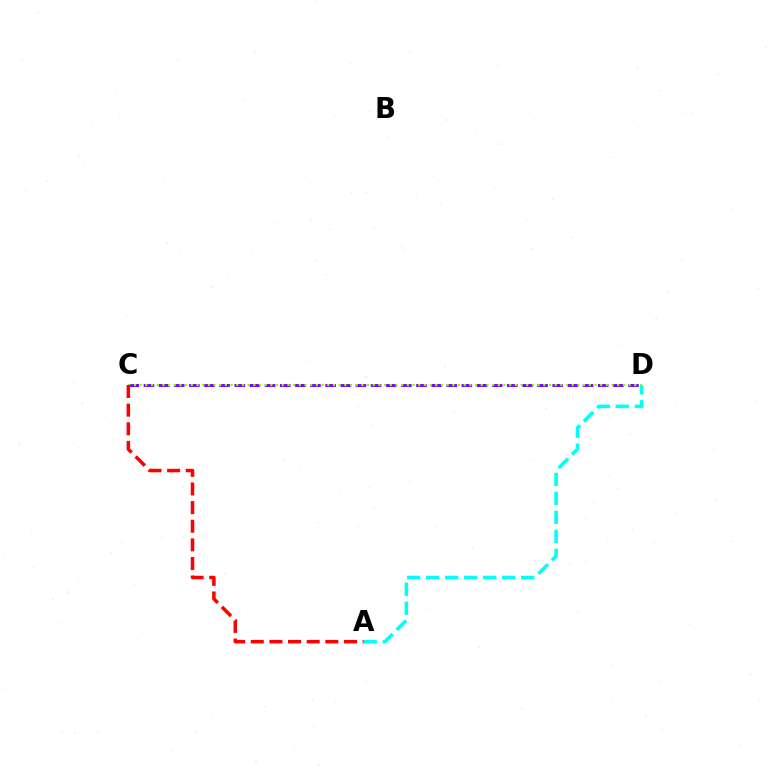{('A', 'D'): [{'color': '#00fff6', 'line_style': 'dashed', 'thickness': 2.58}], ('C', 'D'): [{'color': '#7200ff', 'line_style': 'dashed', 'thickness': 2.06}, {'color': '#84ff00', 'line_style': 'dotted', 'thickness': 1.54}], ('A', 'C'): [{'color': '#ff0000', 'line_style': 'dashed', 'thickness': 2.53}]}